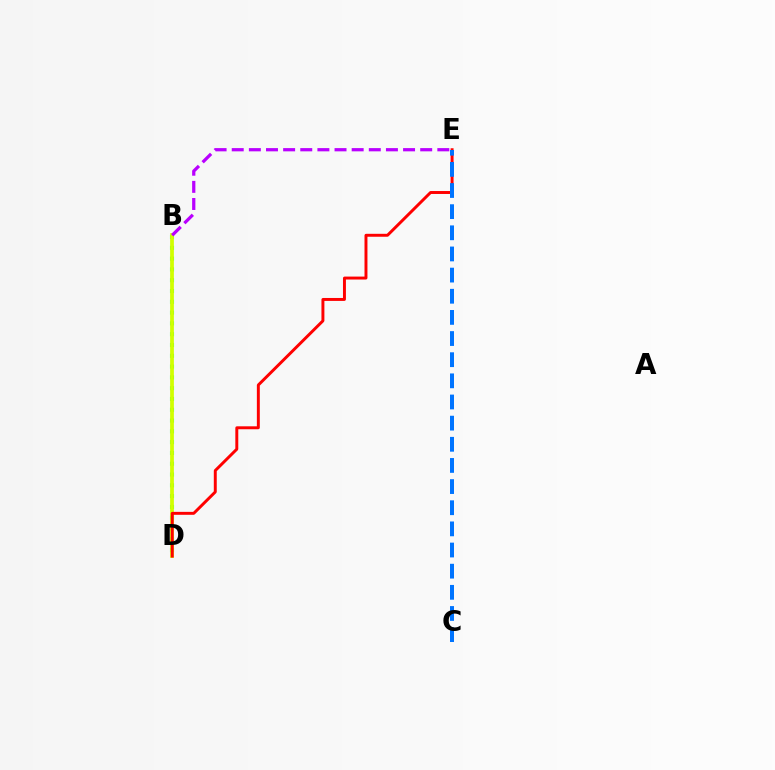{('B', 'D'): [{'color': '#00ff5c', 'line_style': 'dotted', 'thickness': 2.93}, {'color': '#d1ff00', 'line_style': 'solid', 'thickness': 2.7}], ('D', 'E'): [{'color': '#ff0000', 'line_style': 'solid', 'thickness': 2.12}], ('B', 'E'): [{'color': '#b900ff', 'line_style': 'dashed', 'thickness': 2.33}], ('C', 'E'): [{'color': '#0074ff', 'line_style': 'dashed', 'thickness': 2.87}]}